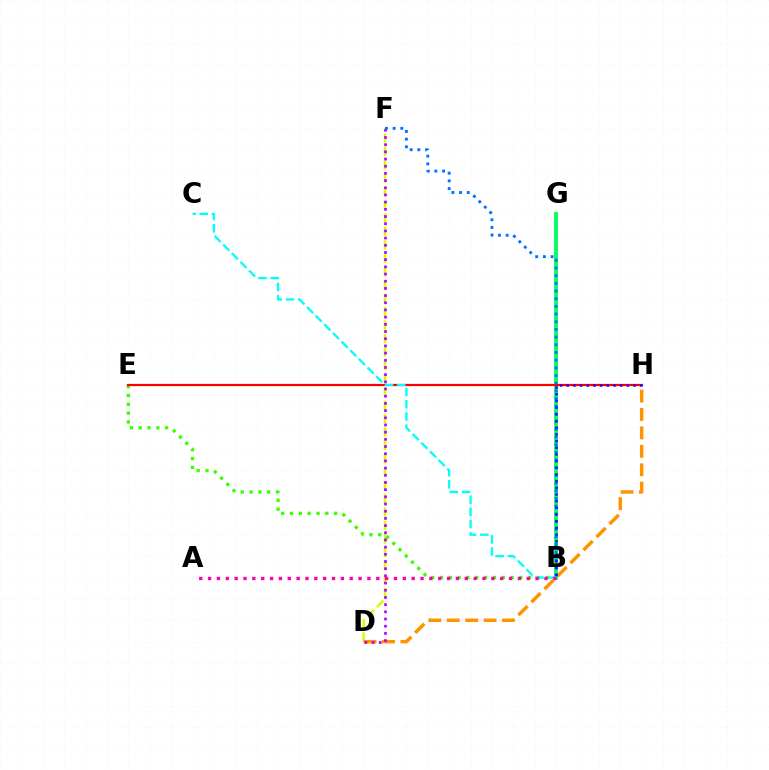{('D', 'F'): [{'color': '#d1ff00', 'line_style': 'dashed', 'thickness': 1.82}, {'color': '#b900ff', 'line_style': 'dotted', 'thickness': 1.95}], ('B', 'E'): [{'color': '#3dff00', 'line_style': 'dotted', 'thickness': 2.4}], ('D', 'H'): [{'color': '#ff9400', 'line_style': 'dashed', 'thickness': 2.5}], ('B', 'G'): [{'color': '#00ff5c', 'line_style': 'solid', 'thickness': 2.74}], ('B', 'F'): [{'color': '#0074ff', 'line_style': 'dotted', 'thickness': 2.09}], ('E', 'H'): [{'color': '#ff0000', 'line_style': 'solid', 'thickness': 1.59}], ('B', 'H'): [{'color': '#2500ff', 'line_style': 'dotted', 'thickness': 1.82}], ('B', 'C'): [{'color': '#00fff6', 'line_style': 'dashed', 'thickness': 1.66}], ('A', 'B'): [{'color': '#ff00ac', 'line_style': 'dotted', 'thickness': 2.41}]}